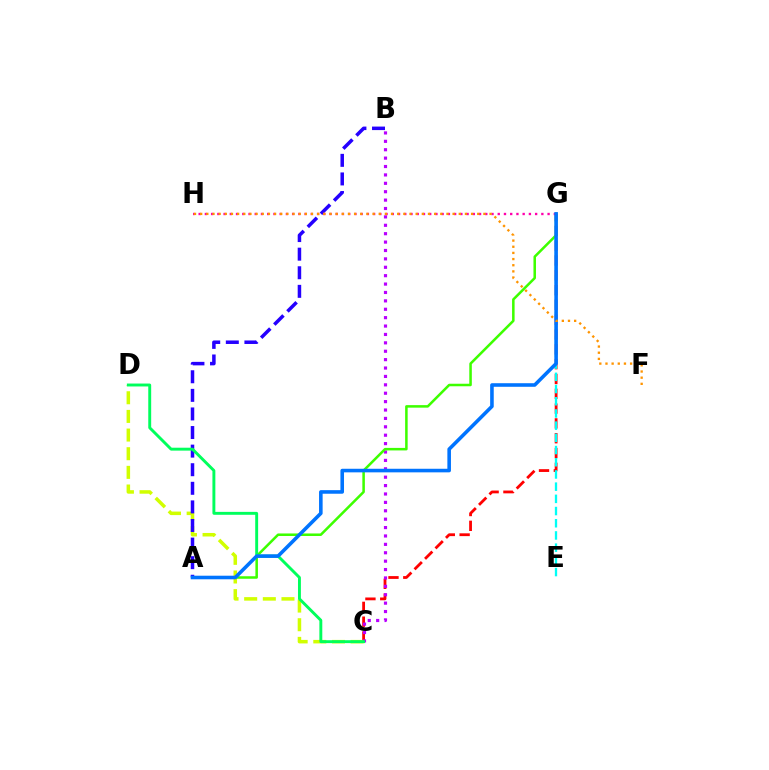{('C', 'G'): [{'color': '#ff0000', 'line_style': 'dashed', 'thickness': 2.01}], ('C', 'D'): [{'color': '#d1ff00', 'line_style': 'dashed', 'thickness': 2.53}, {'color': '#00ff5c', 'line_style': 'solid', 'thickness': 2.1}], ('A', 'B'): [{'color': '#2500ff', 'line_style': 'dashed', 'thickness': 2.53}], ('E', 'G'): [{'color': '#00fff6', 'line_style': 'dashed', 'thickness': 1.66}], ('B', 'C'): [{'color': '#b900ff', 'line_style': 'dotted', 'thickness': 2.28}], ('A', 'G'): [{'color': '#3dff00', 'line_style': 'solid', 'thickness': 1.82}, {'color': '#0074ff', 'line_style': 'solid', 'thickness': 2.58}], ('G', 'H'): [{'color': '#ff00ac', 'line_style': 'dotted', 'thickness': 1.69}], ('F', 'H'): [{'color': '#ff9400', 'line_style': 'dotted', 'thickness': 1.67}]}